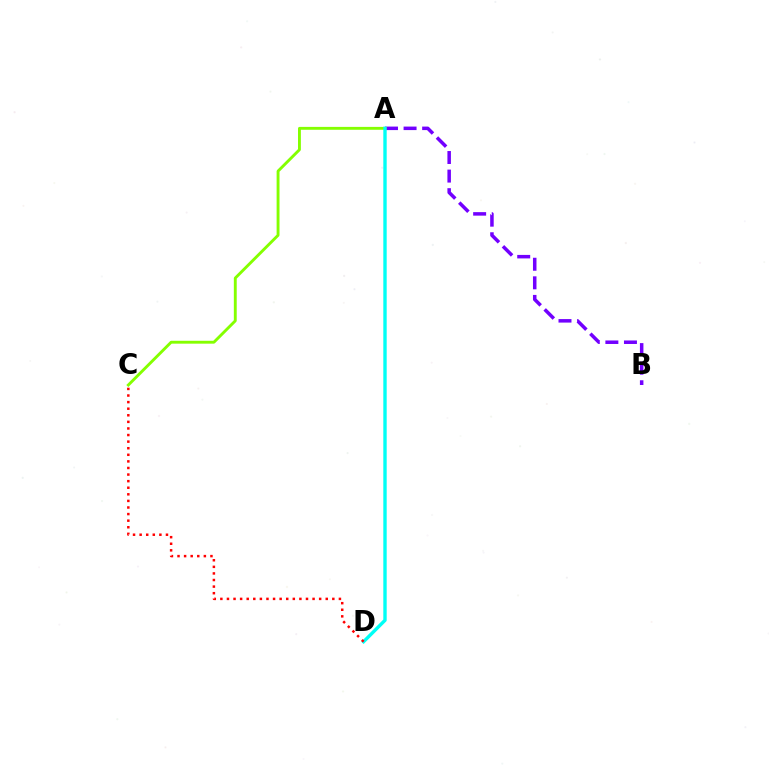{('A', 'B'): [{'color': '#7200ff', 'line_style': 'dashed', 'thickness': 2.52}], ('A', 'C'): [{'color': '#84ff00', 'line_style': 'solid', 'thickness': 2.07}], ('A', 'D'): [{'color': '#00fff6', 'line_style': 'solid', 'thickness': 2.43}], ('C', 'D'): [{'color': '#ff0000', 'line_style': 'dotted', 'thickness': 1.79}]}